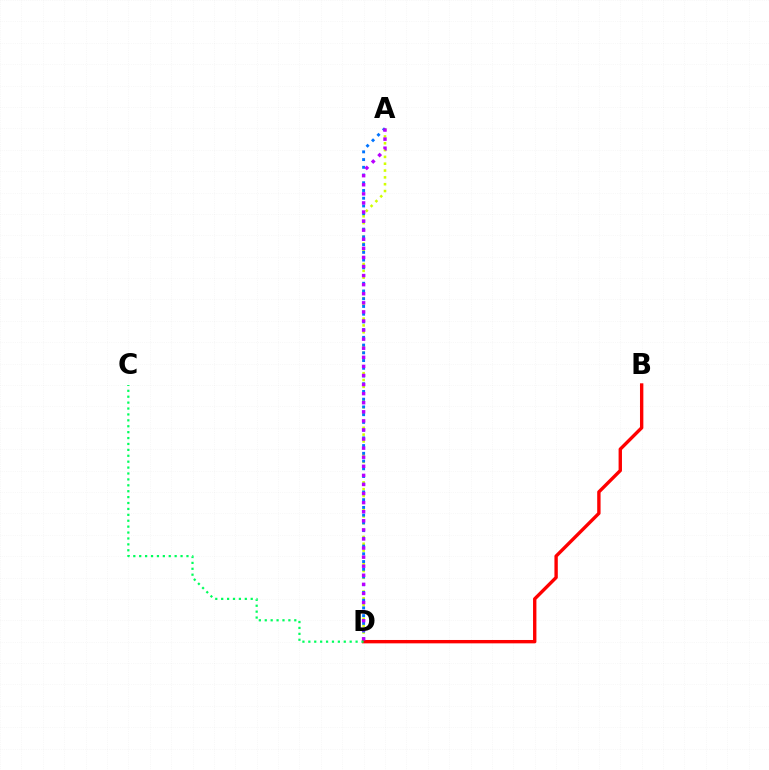{('A', 'D'): [{'color': '#d1ff00', 'line_style': 'dotted', 'thickness': 1.85}, {'color': '#0074ff', 'line_style': 'dotted', 'thickness': 2.1}, {'color': '#b900ff', 'line_style': 'dotted', 'thickness': 2.47}], ('B', 'D'): [{'color': '#ff0000', 'line_style': 'solid', 'thickness': 2.43}], ('C', 'D'): [{'color': '#00ff5c', 'line_style': 'dotted', 'thickness': 1.6}]}